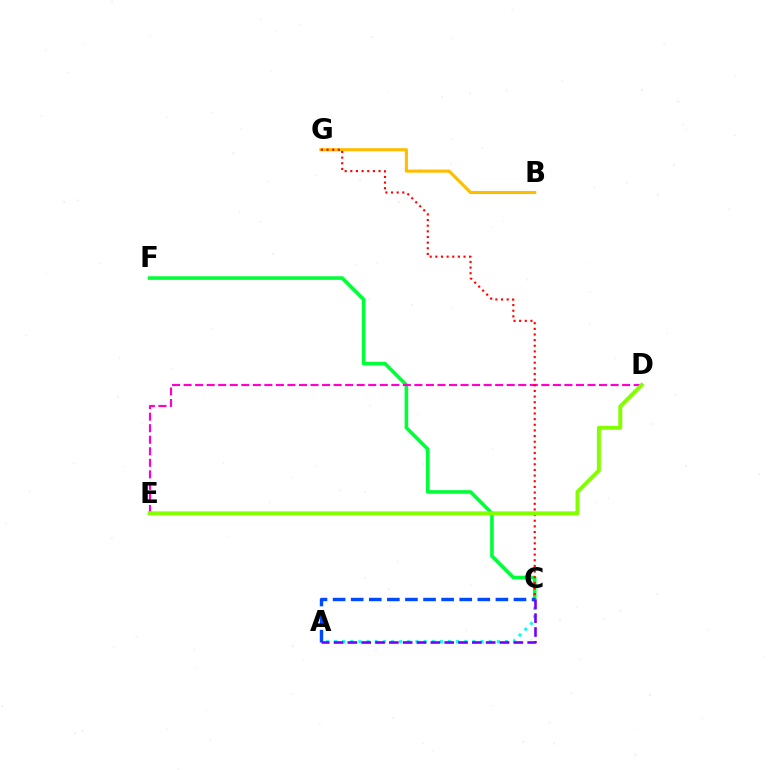{('A', 'C'): [{'color': '#00fff6', 'line_style': 'dotted', 'thickness': 2.21}, {'color': '#004bff', 'line_style': 'dashed', 'thickness': 2.46}, {'color': '#7200ff', 'line_style': 'dashed', 'thickness': 1.88}], ('C', 'F'): [{'color': '#00ff39', 'line_style': 'solid', 'thickness': 2.59}], ('B', 'G'): [{'color': '#ffbd00', 'line_style': 'solid', 'thickness': 2.23}], ('D', 'E'): [{'color': '#ff00cf', 'line_style': 'dashed', 'thickness': 1.57}, {'color': '#84ff00', 'line_style': 'solid', 'thickness': 2.86}], ('C', 'G'): [{'color': '#ff0000', 'line_style': 'dotted', 'thickness': 1.53}]}